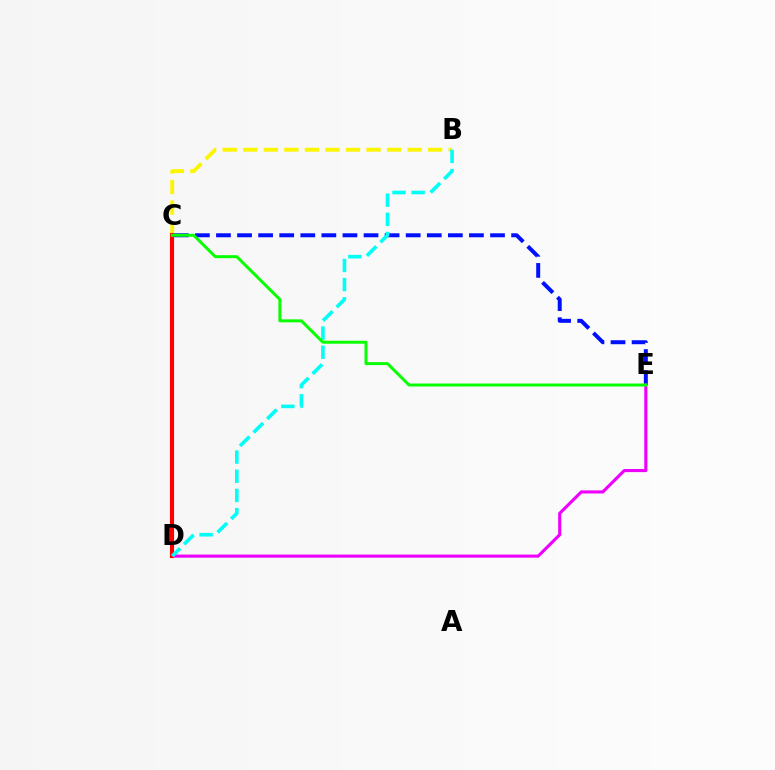{('C', 'E'): [{'color': '#0010ff', 'line_style': 'dashed', 'thickness': 2.86}, {'color': '#08ff00', 'line_style': 'solid', 'thickness': 2.14}], ('B', 'C'): [{'color': '#fcf500', 'line_style': 'dashed', 'thickness': 2.79}], ('D', 'E'): [{'color': '#ee00ff', 'line_style': 'solid', 'thickness': 2.24}], ('C', 'D'): [{'color': '#ff0000', 'line_style': 'solid', 'thickness': 2.97}], ('B', 'D'): [{'color': '#00fff6', 'line_style': 'dashed', 'thickness': 2.6}]}